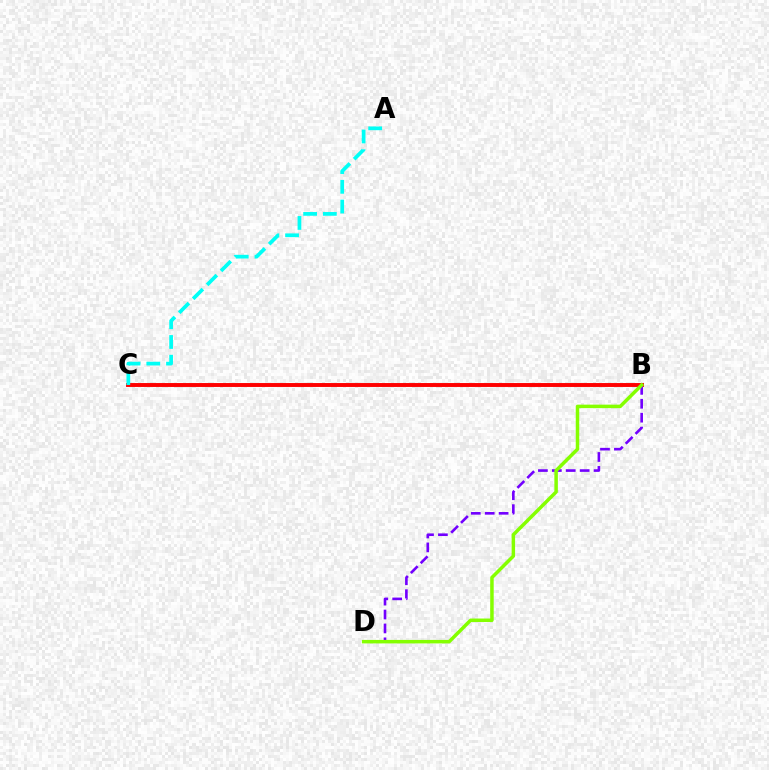{('B', 'C'): [{'color': '#ff0000', 'line_style': 'solid', 'thickness': 2.82}], ('A', 'C'): [{'color': '#00fff6', 'line_style': 'dashed', 'thickness': 2.68}], ('B', 'D'): [{'color': '#7200ff', 'line_style': 'dashed', 'thickness': 1.89}, {'color': '#84ff00', 'line_style': 'solid', 'thickness': 2.52}]}